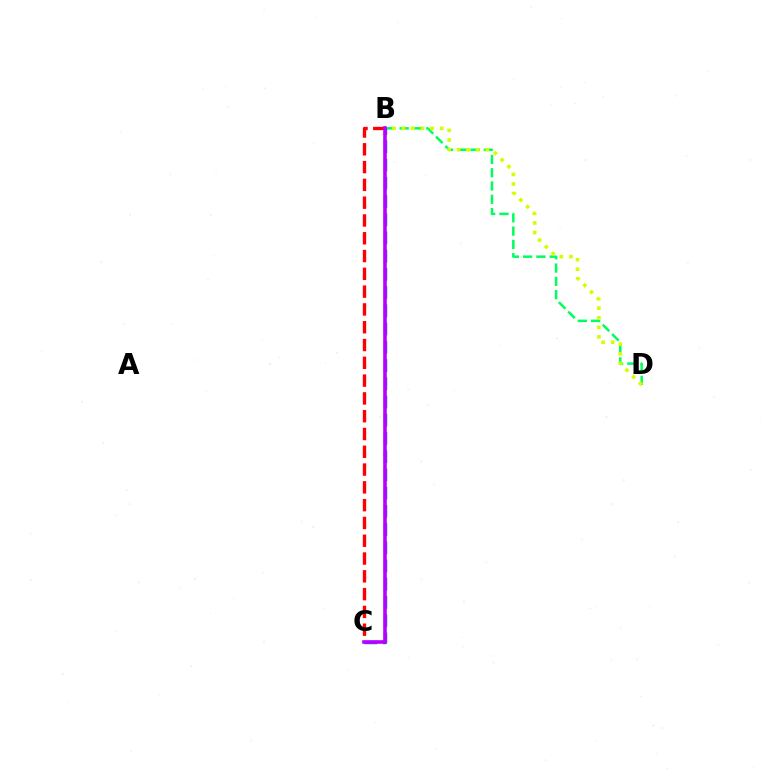{('B', 'D'): [{'color': '#00ff5c', 'line_style': 'dashed', 'thickness': 1.81}, {'color': '#d1ff00', 'line_style': 'dotted', 'thickness': 2.6}], ('B', 'C'): [{'color': '#ff0000', 'line_style': 'dashed', 'thickness': 2.42}, {'color': '#0074ff', 'line_style': 'dashed', 'thickness': 2.48}, {'color': '#b900ff', 'line_style': 'solid', 'thickness': 2.59}]}